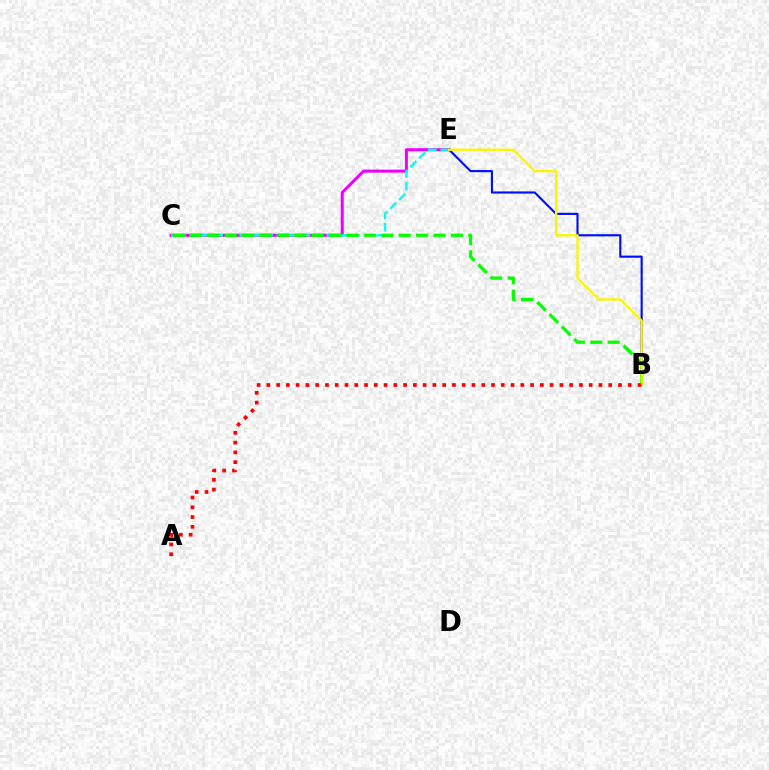{('C', 'E'): [{'color': '#ee00ff', 'line_style': 'solid', 'thickness': 2.16}, {'color': '#00fff6', 'line_style': 'dashed', 'thickness': 1.69}], ('B', 'E'): [{'color': '#0010ff', 'line_style': 'solid', 'thickness': 1.55}, {'color': '#fcf500', 'line_style': 'solid', 'thickness': 1.65}], ('B', 'C'): [{'color': '#08ff00', 'line_style': 'dashed', 'thickness': 2.36}], ('A', 'B'): [{'color': '#ff0000', 'line_style': 'dotted', 'thickness': 2.65}]}